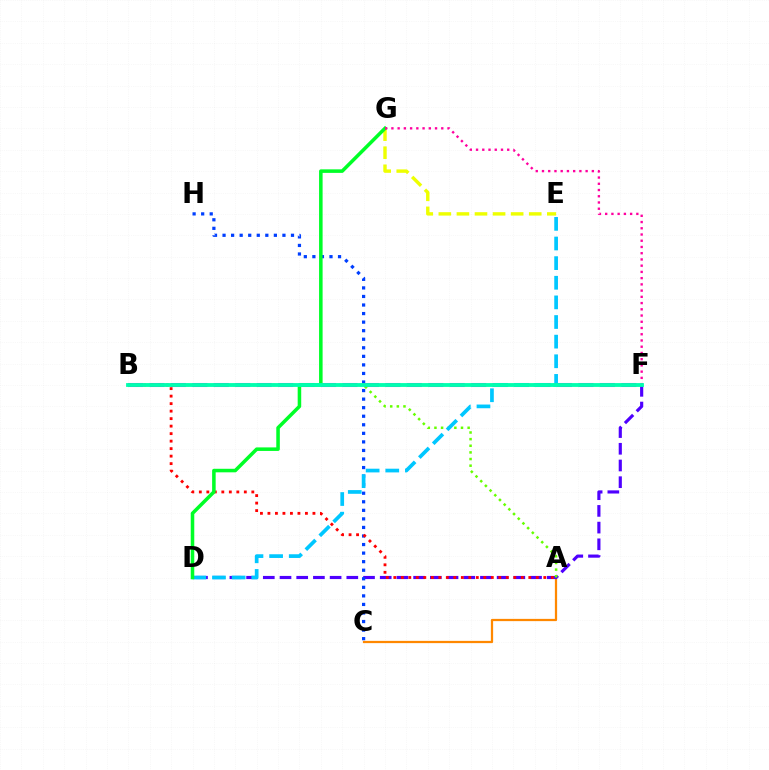{('A', 'C'): [{'color': '#ff8800', 'line_style': 'solid', 'thickness': 1.62}], ('D', 'F'): [{'color': '#4f00ff', 'line_style': 'dashed', 'thickness': 2.27}], ('A', 'B'): [{'color': '#66ff00', 'line_style': 'dotted', 'thickness': 1.8}, {'color': '#ff0000', 'line_style': 'dotted', 'thickness': 2.04}], ('C', 'H'): [{'color': '#003fff', 'line_style': 'dotted', 'thickness': 2.32}], ('B', 'F'): [{'color': '#d600ff', 'line_style': 'dashed', 'thickness': 2.91}, {'color': '#00ffaf', 'line_style': 'solid', 'thickness': 2.76}], ('E', 'G'): [{'color': '#eeff00', 'line_style': 'dashed', 'thickness': 2.46}], ('D', 'E'): [{'color': '#00c7ff', 'line_style': 'dashed', 'thickness': 2.67}], ('D', 'G'): [{'color': '#00ff27', 'line_style': 'solid', 'thickness': 2.55}], ('F', 'G'): [{'color': '#ff00a0', 'line_style': 'dotted', 'thickness': 1.69}]}